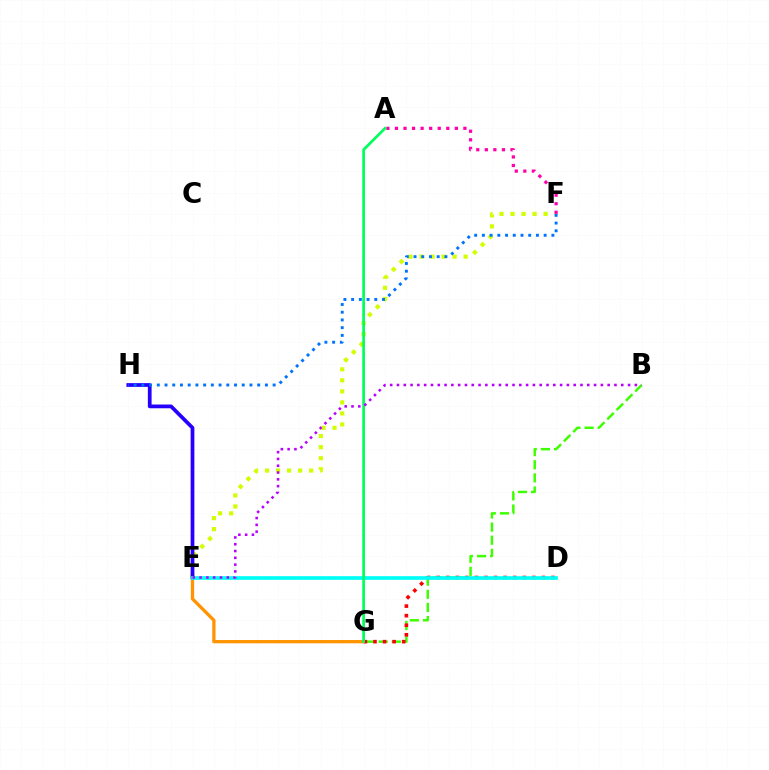{('B', 'G'): [{'color': '#3dff00', 'line_style': 'dashed', 'thickness': 1.78}], ('E', 'G'): [{'color': '#ff9400', 'line_style': 'solid', 'thickness': 2.36}], ('E', 'F'): [{'color': '#d1ff00', 'line_style': 'dotted', 'thickness': 3.0}], ('E', 'H'): [{'color': '#2500ff', 'line_style': 'solid', 'thickness': 2.7}], ('F', 'H'): [{'color': '#0074ff', 'line_style': 'dotted', 'thickness': 2.1}], ('A', 'F'): [{'color': '#ff00ac', 'line_style': 'dotted', 'thickness': 2.33}], ('D', 'G'): [{'color': '#ff0000', 'line_style': 'dotted', 'thickness': 2.6}], ('D', 'E'): [{'color': '#00fff6', 'line_style': 'solid', 'thickness': 2.66}], ('A', 'G'): [{'color': '#00ff5c', 'line_style': 'solid', 'thickness': 1.94}], ('B', 'E'): [{'color': '#b900ff', 'line_style': 'dotted', 'thickness': 1.85}]}